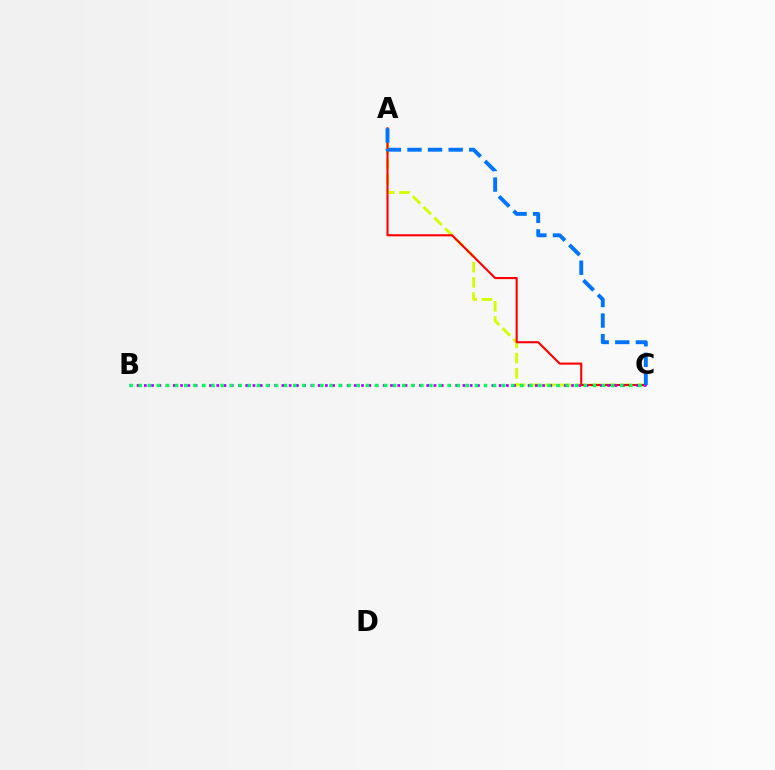{('A', 'C'): [{'color': '#d1ff00', 'line_style': 'dashed', 'thickness': 2.06}, {'color': '#ff0000', 'line_style': 'solid', 'thickness': 1.52}, {'color': '#0074ff', 'line_style': 'dashed', 'thickness': 2.8}], ('B', 'C'): [{'color': '#b900ff', 'line_style': 'dotted', 'thickness': 1.97}, {'color': '#00ff5c', 'line_style': 'dotted', 'thickness': 2.47}]}